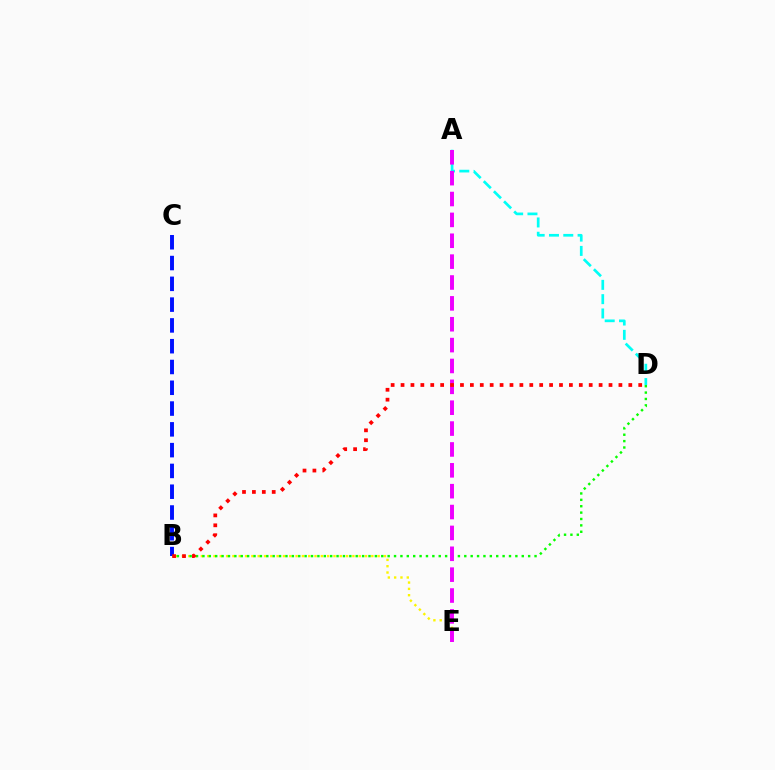{('B', 'C'): [{'color': '#0010ff', 'line_style': 'dashed', 'thickness': 2.82}], ('B', 'E'): [{'color': '#fcf500', 'line_style': 'dotted', 'thickness': 1.72}], ('B', 'D'): [{'color': '#08ff00', 'line_style': 'dotted', 'thickness': 1.74}, {'color': '#ff0000', 'line_style': 'dotted', 'thickness': 2.69}], ('A', 'D'): [{'color': '#00fff6', 'line_style': 'dashed', 'thickness': 1.94}], ('A', 'E'): [{'color': '#ee00ff', 'line_style': 'dashed', 'thickness': 2.83}]}